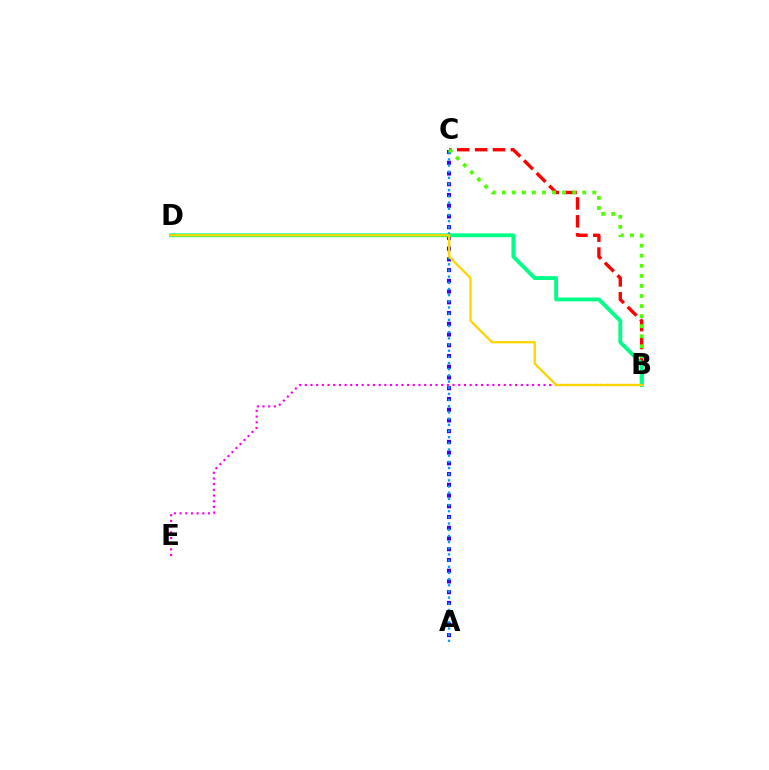{('A', 'C'): [{'color': '#3700ff', 'line_style': 'dotted', 'thickness': 2.92}, {'color': '#009eff', 'line_style': 'dotted', 'thickness': 1.68}], ('B', 'C'): [{'color': '#ff0000', 'line_style': 'dashed', 'thickness': 2.43}, {'color': '#4fff00', 'line_style': 'dotted', 'thickness': 2.73}], ('B', 'E'): [{'color': '#ff00ed', 'line_style': 'dotted', 'thickness': 1.54}], ('B', 'D'): [{'color': '#00ff86', 'line_style': 'solid', 'thickness': 2.77}, {'color': '#ffd500', 'line_style': 'solid', 'thickness': 1.66}]}